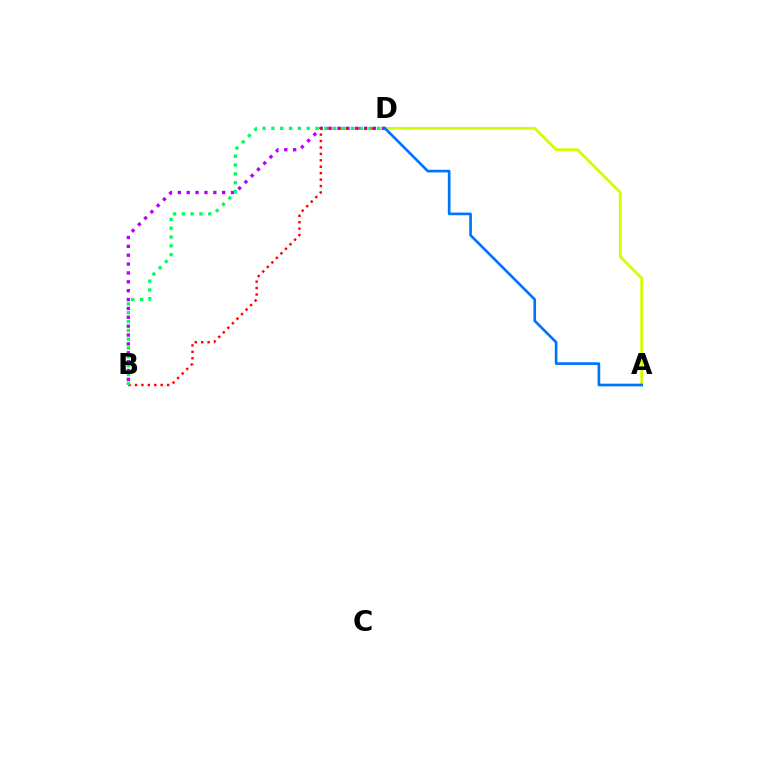{('A', 'D'): [{'color': '#d1ff00', 'line_style': 'solid', 'thickness': 2.01}, {'color': '#0074ff', 'line_style': 'solid', 'thickness': 1.92}], ('B', 'D'): [{'color': '#b900ff', 'line_style': 'dotted', 'thickness': 2.41}, {'color': '#ff0000', 'line_style': 'dotted', 'thickness': 1.75}, {'color': '#00ff5c', 'line_style': 'dotted', 'thickness': 2.4}]}